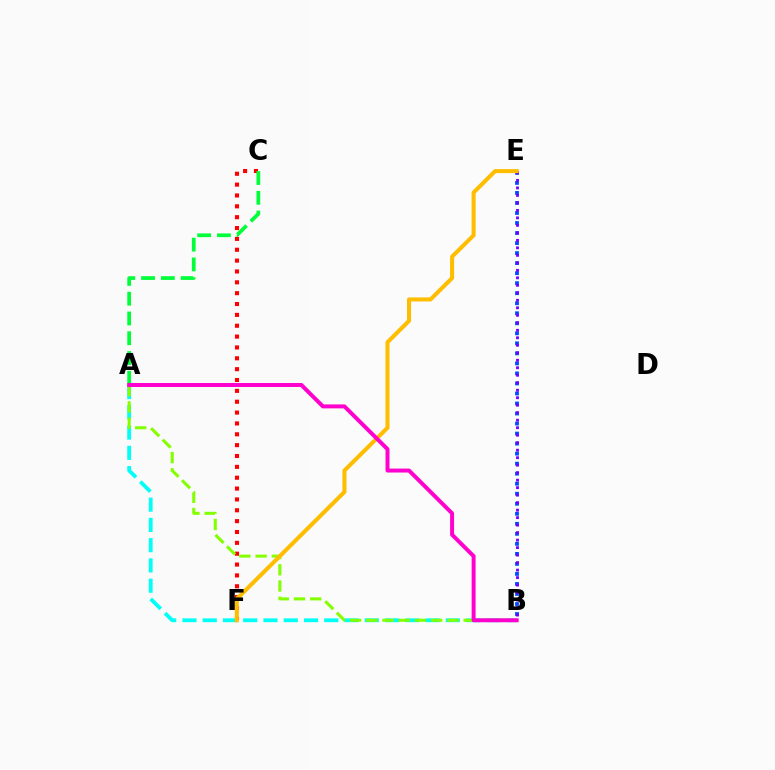{('B', 'E'): [{'color': '#004bff', 'line_style': 'dotted', 'thickness': 2.72}, {'color': '#7200ff', 'line_style': 'dotted', 'thickness': 2.04}], ('A', 'B'): [{'color': '#00fff6', 'line_style': 'dashed', 'thickness': 2.75}, {'color': '#84ff00', 'line_style': 'dashed', 'thickness': 2.2}, {'color': '#ff00cf', 'line_style': 'solid', 'thickness': 2.85}], ('C', 'F'): [{'color': '#ff0000', 'line_style': 'dotted', 'thickness': 2.95}], ('A', 'C'): [{'color': '#00ff39', 'line_style': 'dashed', 'thickness': 2.69}], ('E', 'F'): [{'color': '#ffbd00', 'line_style': 'solid', 'thickness': 2.91}]}